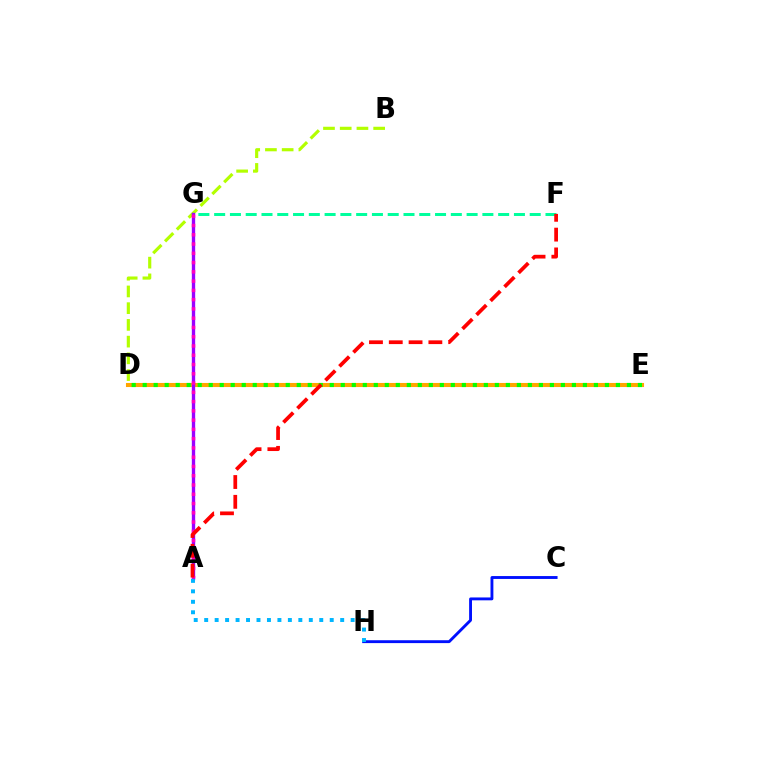{('D', 'E'): [{'color': '#ffa500', 'line_style': 'solid', 'thickness': 2.93}, {'color': '#08ff00', 'line_style': 'dotted', 'thickness': 2.99}], ('B', 'D'): [{'color': '#b3ff00', 'line_style': 'dashed', 'thickness': 2.27}], ('C', 'H'): [{'color': '#0010ff', 'line_style': 'solid', 'thickness': 2.07}], ('A', 'G'): [{'color': '#9b00ff', 'line_style': 'solid', 'thickness': 2.4}, {'color': '#ff00bd', 'line_style': 'dotted', 'thickness': 2.52}], ('F', 'G'): [{'color': '#00ff9d', 'line_style': 'dashed', 'thickness': 2.14}], ('A', 'H'): [{'color': '#00b5ff', 'line_style': 'dotted', 'thickness': 2.84}], ('A', 'F'): [{'color': '#ff0000', 'line_style': 'dashed', 'thickness': 2.69}]}